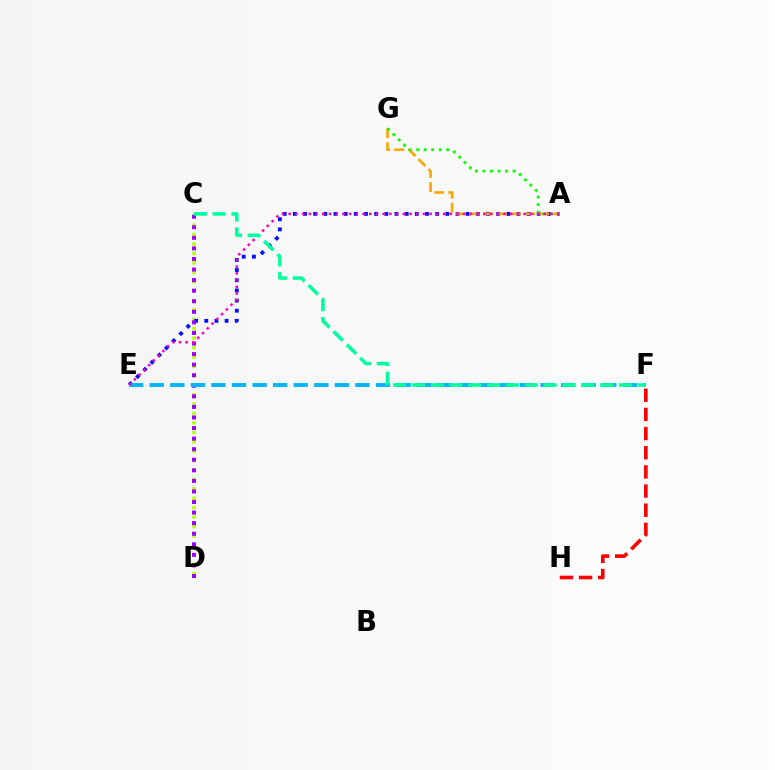{('C', 'D'): [{'color': '#b3ff00', 'line_style': 'dotted', 'thickness': 2.56}, {'color': '#9b00ff', 'line_style': 'dotted', 'thickness': 2.87}], ('A', 'E'): [{'color': '#0010ff', 'line_style': 'dotted', 'thickness': 2.76}, {'color': '#ff00bd', 'line_style': 'dotted', 'thickness': 1.82}], ('F', 'H'): [{'color': '#ff0000', 'line_style': 'dashed', 'thickness': 2.6}], ('A', 'G'): [{'color': '#ffa500', 'line_style': 'dashed', 'thickness': 1.91}, {'color': '#08ff00', 'line_style': 'dotted', 'thickness': 2.04}], ('E', 'F'): [{'color': '#00b5ff', 'line_style': 'dashed', 'thickness': 2.79}], ('C', 'F'): [{'color': '#00ff9d', 'line_style': 'dashed', 'thickness': 2.56}]}